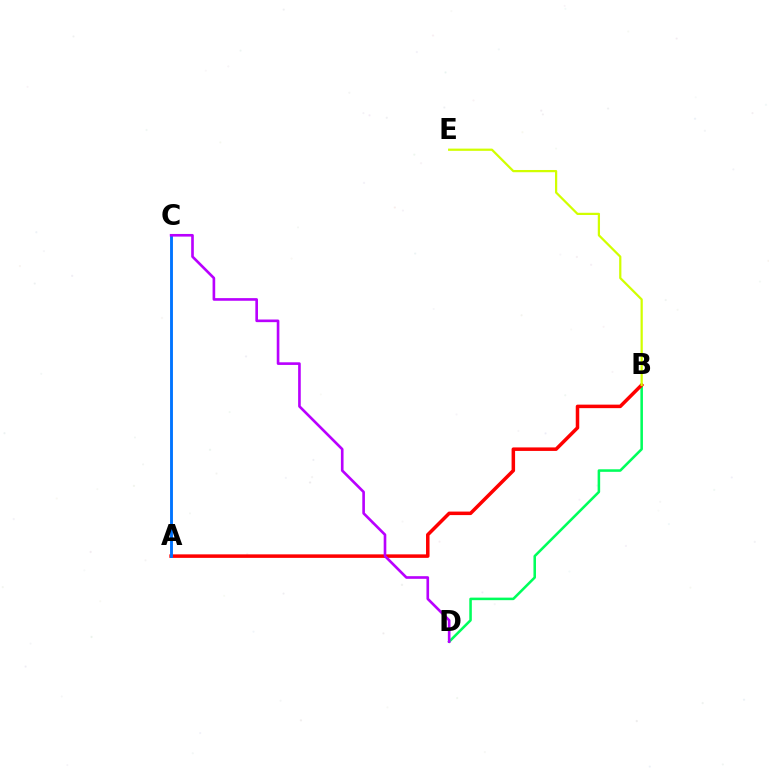{('B', 'D'): [{'color': '#00ff5c', 'line_style': 'solid', 'thickness': 1.83}], ('A', 'B'): [{'color': '#ff0000', 'line_style': 'solid', 'thickness': 2.53}], ('B', 'E'): [{'color': '#d1ff00', 'line_style': 'solid', 'thickness': 1.61}], ('A', 'C'): [{'color': '#0074ff', 'line_style': 'solid', 'thickness': 2.07}], ('C', 'D'): [{'color': '#b900ff', 'line_style': 'solid', 'thickness': 1.9}]}